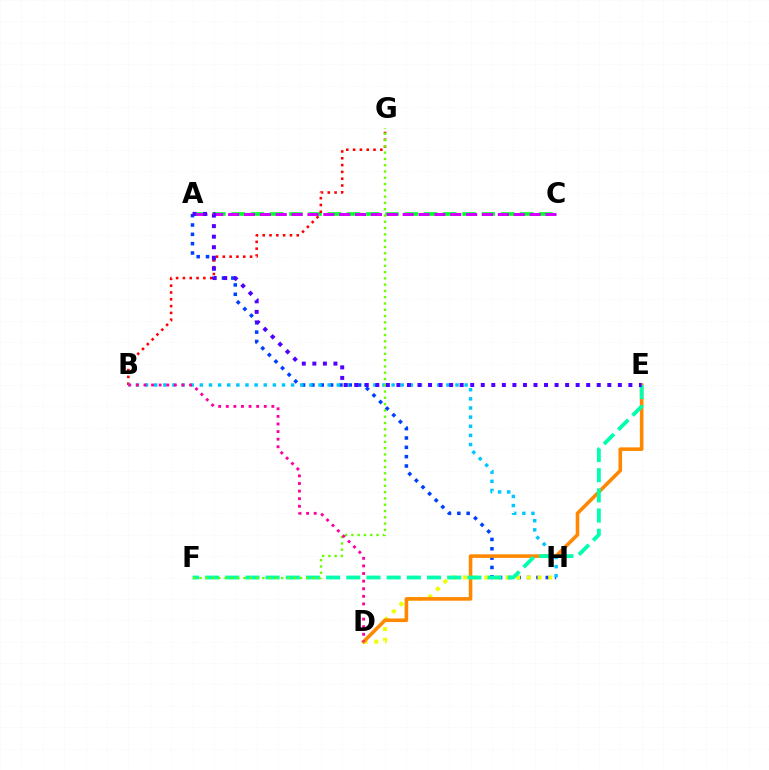{('A', 'C'): [{'color': '#00ff27', 'line_style': 'dashed', 'thickness': 2.61}, {'color': '#d600ff', 'line_style': 'dashed', 'thickness': 2.16}], ('A', 'H'): [{'color': '#003fff', 'line_style': 'dotted', 'thickness': 2.54}], ('D', 'H'): [{'color': '#eeff00', 'line_style': 'dotted', 'thickness': 2.89}], ('D', 'E'): [{'color': '#ff8800', 'line_style': 'solid', 'thickness': 2.59}], ('E', 'F'): [{'color': '#00ffaf', 'line_style': 'dashed', 'thickness': 2.74}], ('B', 'G'): [{'color': '#ff0000', 'line_style': 'dotted', 'thickness': 1.85}], ('B', 'H'): [{'color': '#00c7ff', 'line_style': 'dotted', 'thickness': 2.48}], ('F', 'G'): [{'color': '#66ff00', 'line_style': 'dotted', 'thickness': 1.71}], ('B', 'D'): [{'color': '#ff00a0', 'line_style': 'dotted', 'thickness': 2.06}], ('A', 'E'): [{'color': '#4f00ff', 'line_style': 'dotted', 'thickness': 2.86}]}